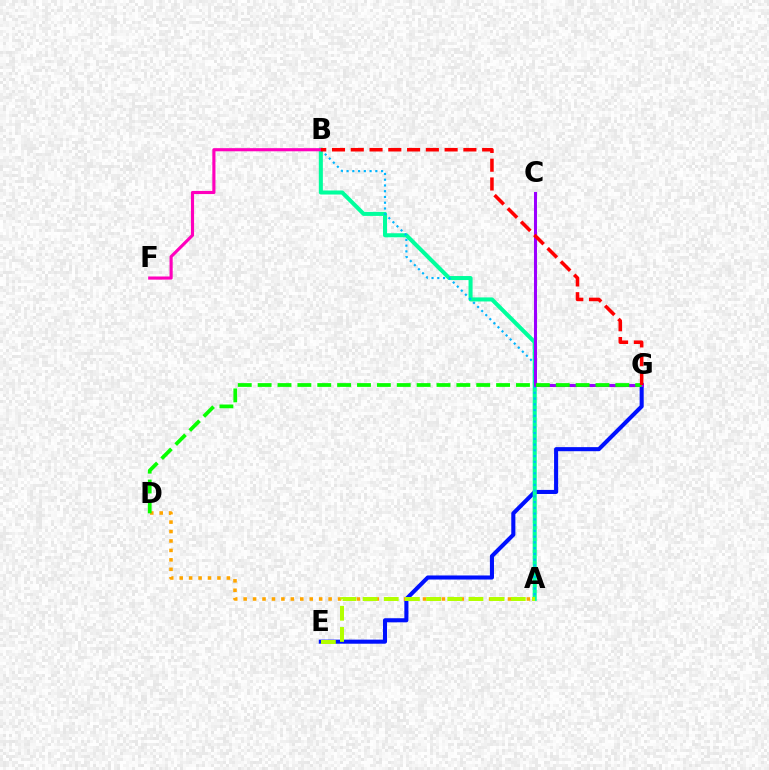{('E', 'G'): [{'color': '#0010ff', 'line_style': 'solid', 'thickness': 2.94}], ('A', 'B'): [{'color': '#00ff9d', 'line_style': 'solid', 'thickness': 2.91}, {'color': '#00b5ff', 'line_style': 'dotted', 'thickness': 1.56}], ('A', 'D'): [{'color': '#ffa500', 'line_style': 'dotted', 'thickness': 2.56}], ('C', 'G'): [{'color': '#9b00ff', 'line_style': 'solid', 'thickness': 2.19}], ('D', 'G'): [{'color': '#08ff00', 'line_style': 'dashed', 'thickness': 2.7}], ('A', 'E'): [{'color': '#b3ff00', 'line_style': 'dashed', 'thickness': 2.88}], ('B', 'F'): [{'color': '#ff00bd', 'line_style': 'solid', 'thickness': 2.26}], ('B', 'G'): [{'color': '#ff0000', 'line_style': 'dashed', 'thickness': 2.55}]}